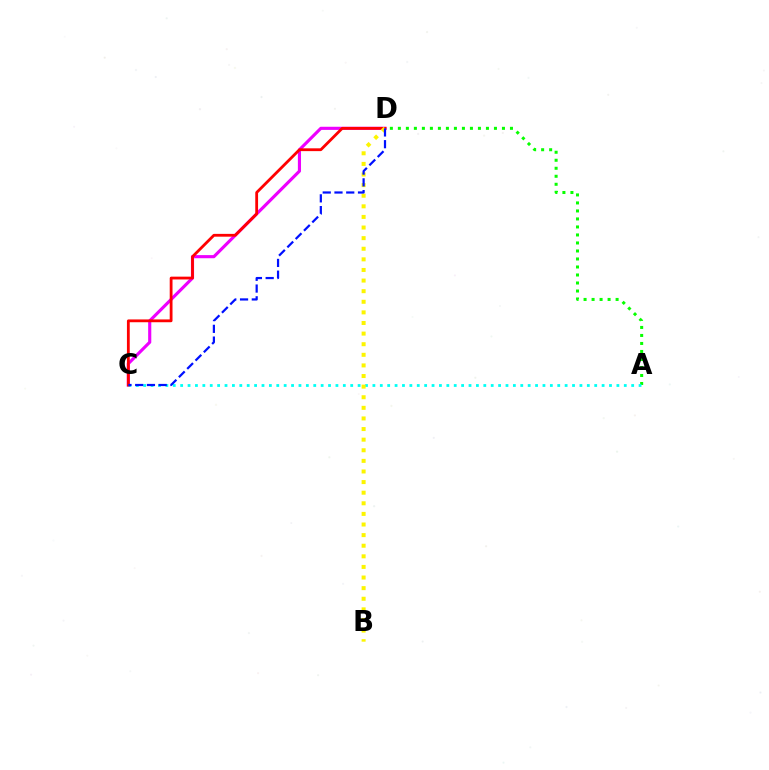{('A', 'D'): [{'color': '#08ff00', 'line_style': 'dotted', 'thickness': 2.18}], ('C', 'D'): [{'color': '#ee00ff', 'line_style': 'solid', 'thickness': 2.26}, {'color': '#ff0000', 'line_style': 'solid', 'thickness': 2.02}, {'color': '#0010ff', 'line_style': 'dashed', 'thickness': 1.6}], ('A', 'C'): [{'color': '#00fff6', 'line_style': 'dotted', 'thickness': 2.01}], ('B', 'D'): [{'color': '#fcf500', 'line_style': 'dotted', 'thickness': 2.88}]}